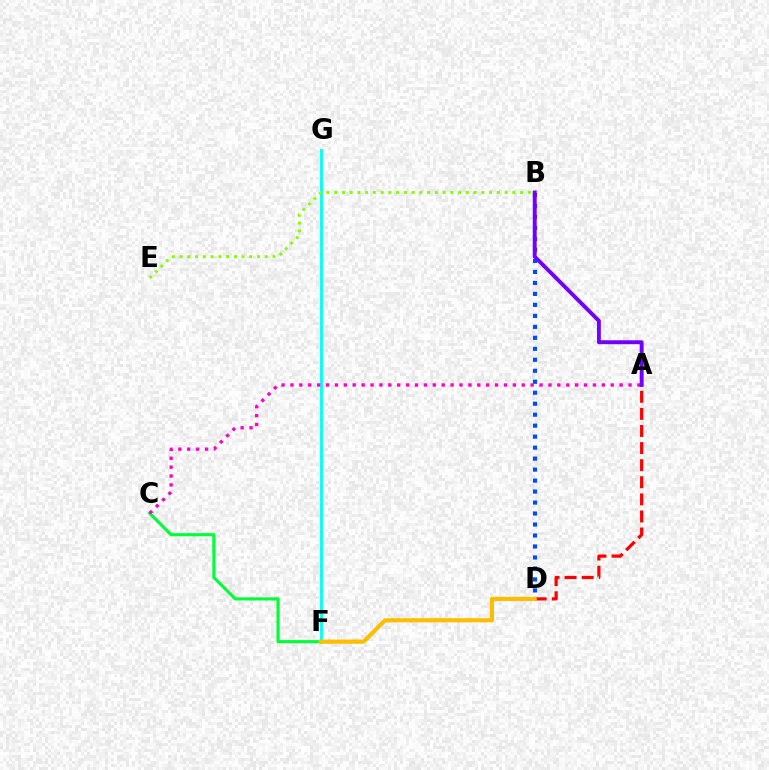{('B', 'D'): [{'color': '#004bff', 'line_style': 'dotted', 'thickness': 2.98}], ('F', 'G'): [{'color': '#00fff6', 'line_style': 'solid', 'thickness': 2.02}], ('B', 'E'): [{'color': '#84ff00', 'line_style': 'dotted', 'thickness': 2.1}], ('C', 'F'): [{'color': '#00ff39', 'line_style': 'solid', 'thickness': 2.25}], ('A', 'D'): [{'color': '#ff0000', 'line_style': 'dashed', 'thickness': 2.32}], ('D', 'F'): [{'color': '#ffbd00', 'line_style': 'solid', 'thickness': 2.97}], ('A', 'C'): [{'color': '#ff00cf', 'line_style': 'dotted', 'thickness': 2.42}], ('A', 'B'): [{'color': '#7200ff', 'line_style': 'solid', 'thickness': 2.81}]}